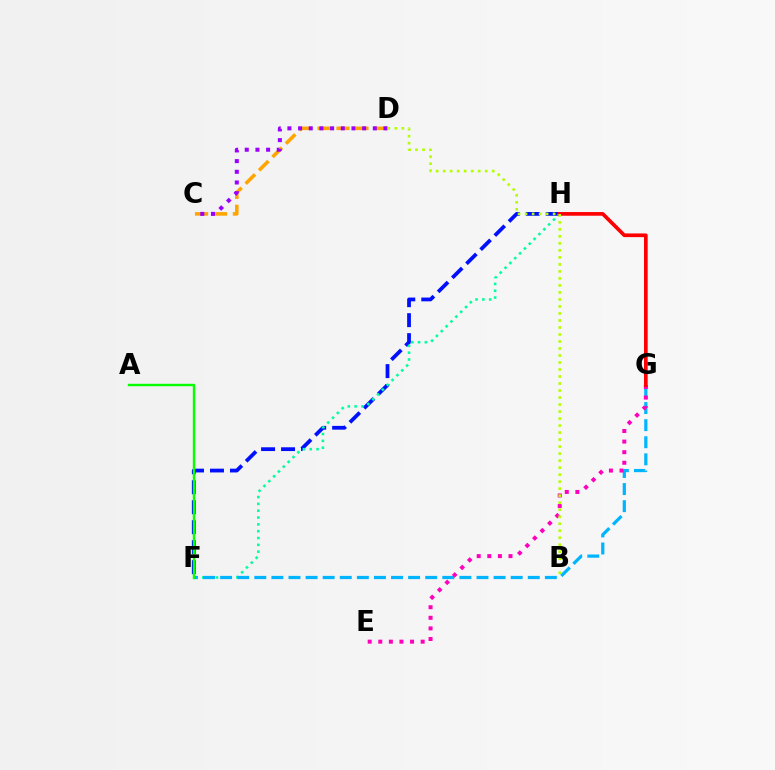{('C', 'D'): [{'color': '#ffa500', 'line_style': 'dashed', 'thickness': 2.57}, {'color': '#9b00ff', 'line_style': 'dotted', 'thickness': 2.9}], ('F', 'H'): [{'color': '#0010ff', 'line_style': 'dashed', 'thickness': 2.71}, {'color': '#00ff9d', 'line_style': 'dotted', 'thickness': 1.86}], ('F', 'G'): [{'color': '#00b5ff', 'line_style': 'dashed', 'thickness': 2.32}], ('E', 'G'): [{'color': '#ff00bd', 'line_style': 'dotted', 'thickness': 2.88}], ('A', 'F'): [{'color': '#08ff00', 'line_style': 'solid', 'thickness': 1.74}], ('G', 'H'): [{'color': '#ff0000', 'line_style': 'solid', 'thickness': 2.65}], ('B', 'D'): [{'color': '#b3ff00', 'line_style': 'dotted', 'thickness': 1.9}]}